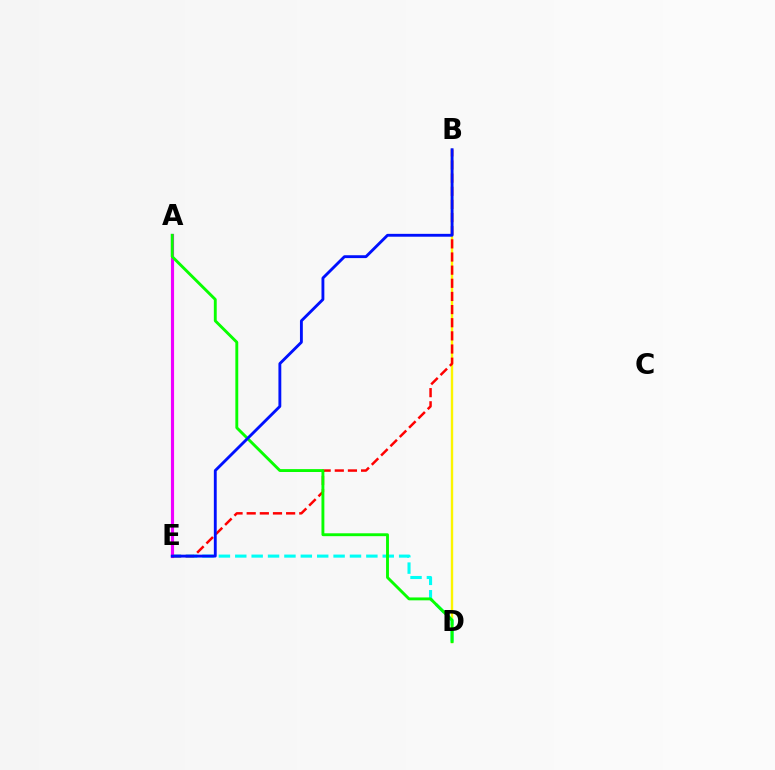{('B', 'D'): [{'color': '#fcf500', 'line_style': 'solid', 'thickness': 1.73}], ('D', 'E'): [{'color': '#00fff6', 'line_style': 'dashed', 'thickness': 2.23}], ('A', 'E'): [{'color': '#ee00ff', 'line_style': 'solid', 'thickness': 2.26}], ('B', 'E'): [{'color': '#ff0000', 'line_style': 'dashed', 'thickness': 1.79}, {'color': '#0010ff', 'line_style': 'solid', 'thickness': 2.06}], ('A', 'D'): [{'color': '#08ff00', 'line_style': 'solid', 'thickness': 2.08}]}